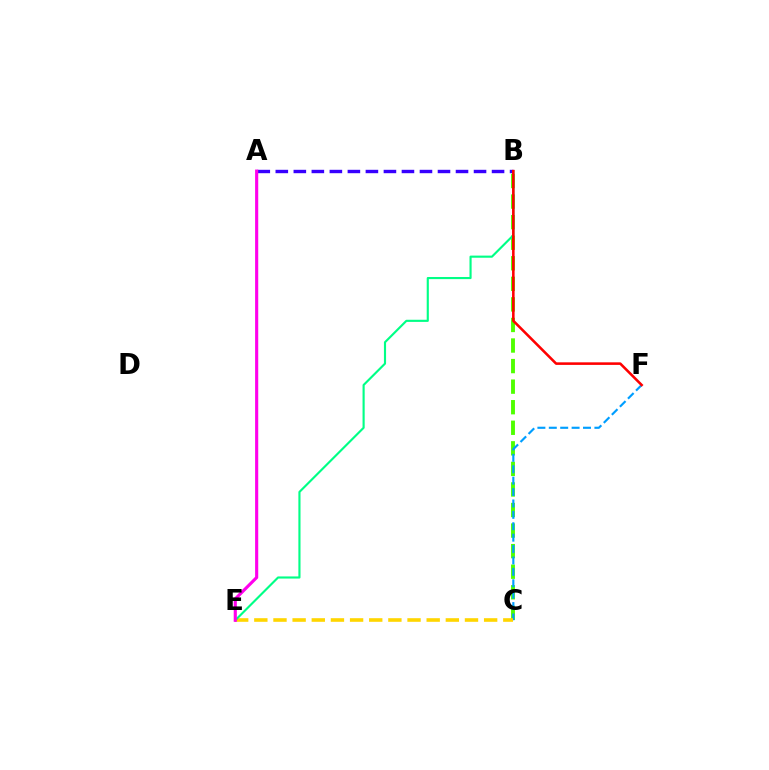{('B', 'C'): [{'color': '#4fff00', 'line_style': 'dashed', 'thickness': 2.79}], ('C', 'F'): [{'color': '#009eff', 'line_style': 'dashed', 'thickness': 1.55}], ('C', 'E'): [{'color': '#ffd500', 'line_style': 'dashed', 'thickness': 2.6}], ('B', 'E'): [{'color': '#00ff86', 'line_style': 'solid', 'thickness': 1.54}], ('A', 'B'): [{'color': '#3700ff', 'line_style': 'dashed', 'thickness': 2.45}], ('B', 'F'): [{'color': '#ff0000', 'line_style': 'solid', 'thickness': 1.85}], ('A', 'E'): [{'color': '#ff00ed', 'line_style': 'solid', 'thickness': 2.25}]}